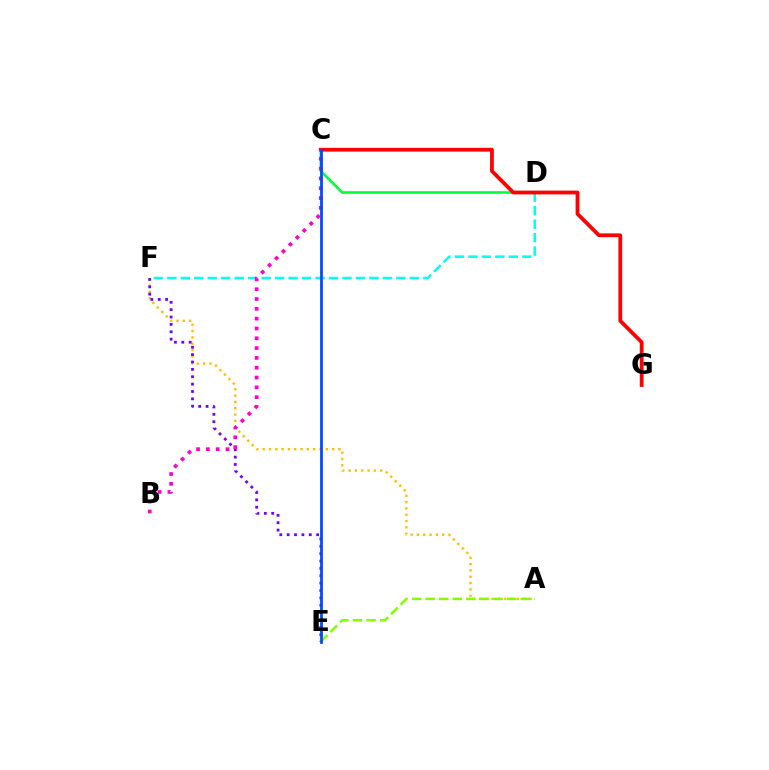{('C', 'D'): [{'color': '#00ff39', 'line_style': 'solid', 'thickness': 1.88}], ('D', 'F'): [{'color': '#00fff6', 'line_style': 'dashed', 'thickness': 1.83}], ('A', 'F'): [{'color': '#ffbd00', 'line_style': 'dotted', 'thickness': 1.72}], ('E', 'F'): [{'color': '#7200ff', 'line_style': 'dotted', 'thickness': 2.0}], ('A', 'E'): [{'color': '#84ff00', 'line_style': 'dashed', 'thickness': 1.85}], ('C', 'G'): [{'color': '#ff0000', 'line_style': 'solid', 'thickness': 2.72}], ('B', 'C'): [{'color': '#ff00cf', 'line_style': 'dotted', 'thickness': 2.67}], ('C', 'E'): [{'color': '#004bff', 'line_style': 'solid', 'thickness': 2.0}]}